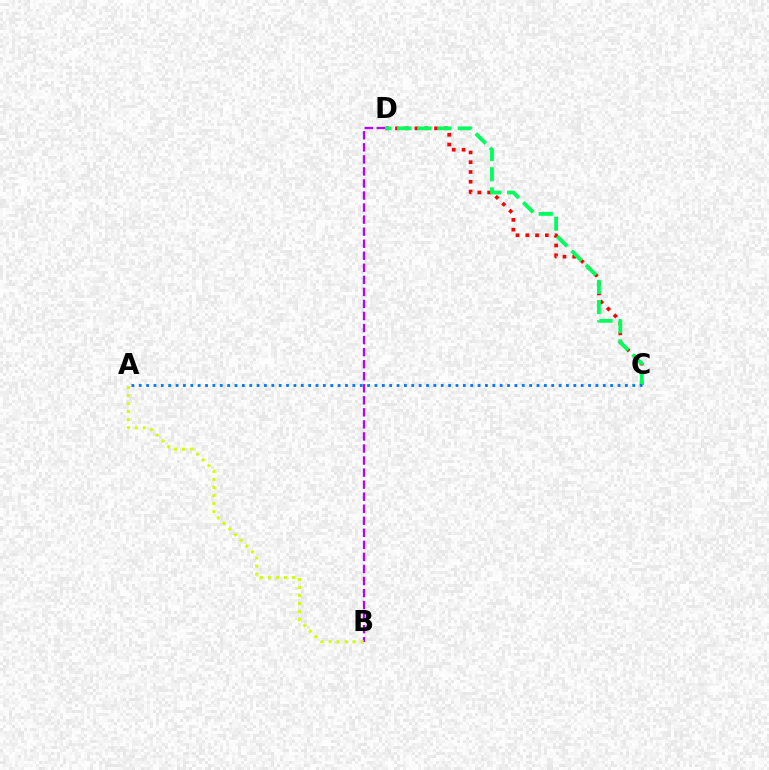{('C', 'D'): [{'color': '#ff0000', 'line_style': 'dotted', 'thickness': 2.65}, {'color': '#00ff5c', 'line_style': 'dashed', 'thickness': 2.75}], ('A', 'C'): [{'color': '#0074ff', 'line_style': 'dotted', 'thickness': 2.0}], ('B', 'D'): [{'color': '#b900ff', 'line_style': 'dashed', 'thickness': 1.64}], ('A', 'B'): [{'color': '#d1ff00', 'line_style': 'dotted', 'thickness': 2.18}]}